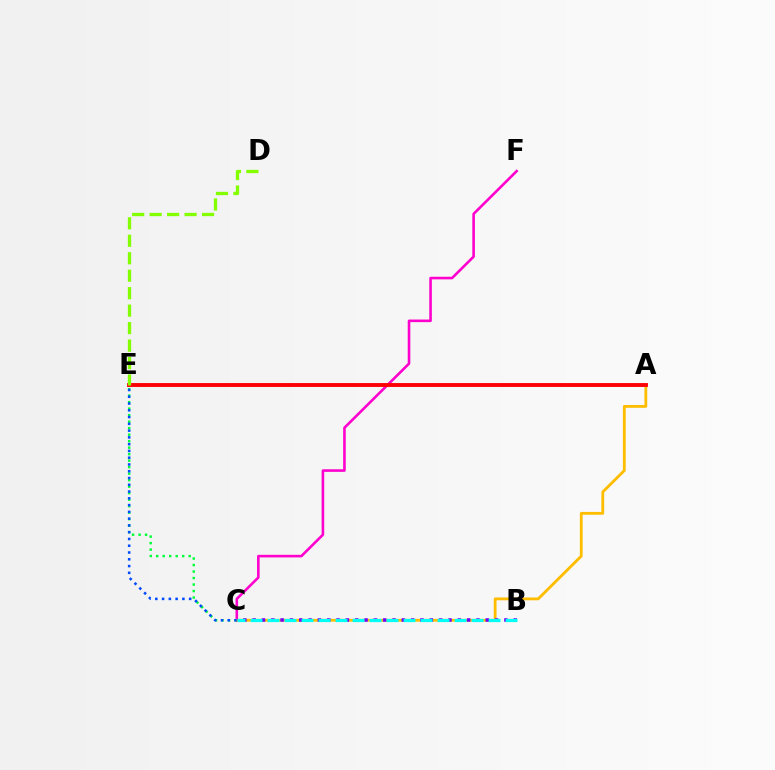{('C', 'E'): [{'color': '#00ff39', 'line_style': 'dotted', 'thickness': 1.77}, {'color': '#004bff', 'line_style': 'dotted', 'thickness': 1.84}], ('C', 'F'): [{'color': '#ff00cf', 'line_style': 'solid', 'thickness': 1.87}], ('A', 'C'): [{'color': '#ffbd00', 'line_style': 'solid', 'thickness': 2.03}], ('A', 'E'): [{'color': '#ff0000', 'line_style': 'solid', 'thickness': 2.79}], ('B', 'C'): [{'color': '#7200ff', 'line_style': 'dotted', 'thickness': 2.53}, {'color': '#00fff6', 'line_style': 'dashed', 'thickness': 2.31}], ('D', 'E'): [{'color': '#84ff00', 'line_style': 'dashed', 'thickness': 2.37}]}